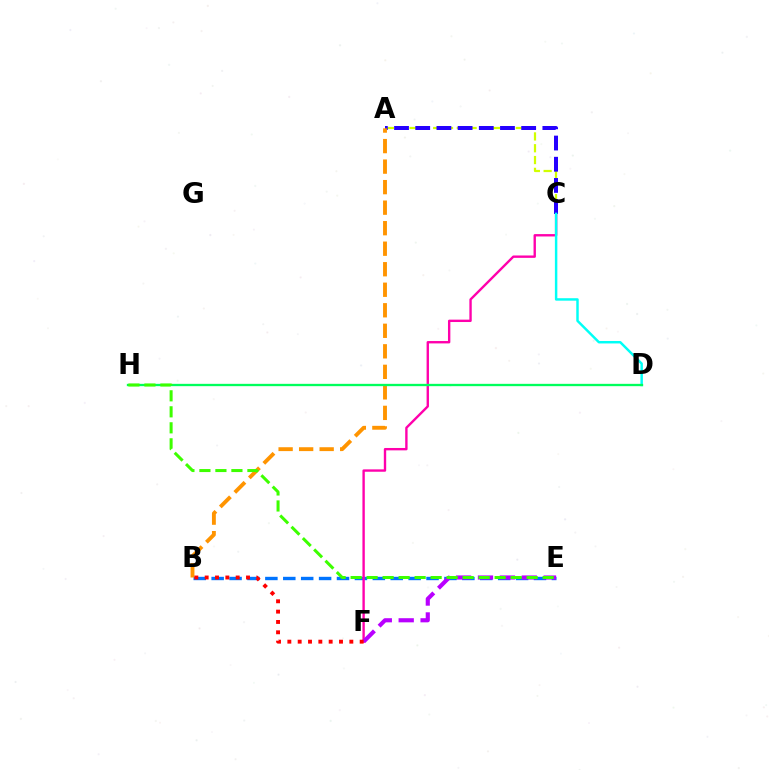{('B', 'E'): [{'color': '#0074ff', 'line_style': 'dashed', 'thickness': 2.43}], ('C', 'F'): [{'color': '#ff00ac', 'line_style': 'solid', 'thickness': 1.71}], ('A', 'C'): [{'color': '#d1ff00', 'line_style': 'dashed', 'thickness': 1.6}, {'color': '#2500ff', 'line_style': 'dashed', 'thickness': 2.88}], ('E', 'F'): [{'color': '#b900ff', 'line_style': 'dashed', 'thickness': 2.98}], ('C', 'D'): [{'color': '#00fff6', 'line_style': 'solid', 'thickness': 1.77}], ('A', 'B'): [{'color': '#ff9400', 'line_style': 'dashed', 'thickness': 2.79}], ('B', 'F'): [{'color': '#ff0000', 'line_style': 'dotted', 'thickness': 2.81}], ('D', 'H'): [{'color': '#00ff5c', 'line_style': 'solid', 'thickness': 1.67}], ('E', 'H'): [{'color': '#3dff00', 'line_style': 'dashed', 'thickness': 2.17}]}